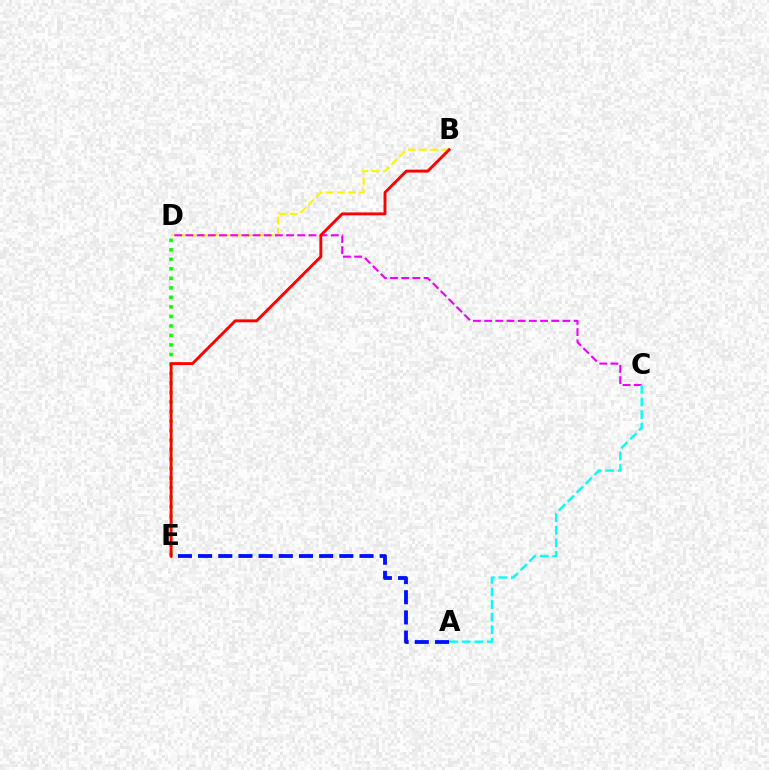{('B', 'D'): [{'color': '#fcf500', 'line_style': 'dashed', 'thickness': 1.52}], ('C', 'D'): [{'color': '#ee00ff', 'line_style': 'dashed', 'thickness': 1.52}], ('A', 'C'): [{'color': '#00fff6', 'line_style': 'dashed', 'thickness': 1.71}], ('D', 'E'): [{'color': '#08ff00', 'line_style': 'dotted', 'thickness': 2.58}], ('B', 'E'): [{'color': '#ff0000', 'line_style': 'solid', 'thickness': 2.09}], ('A', 'E'): [{'color': '#0010ff', 'line_style': 'dashed', 'thickness': 2.74}]}